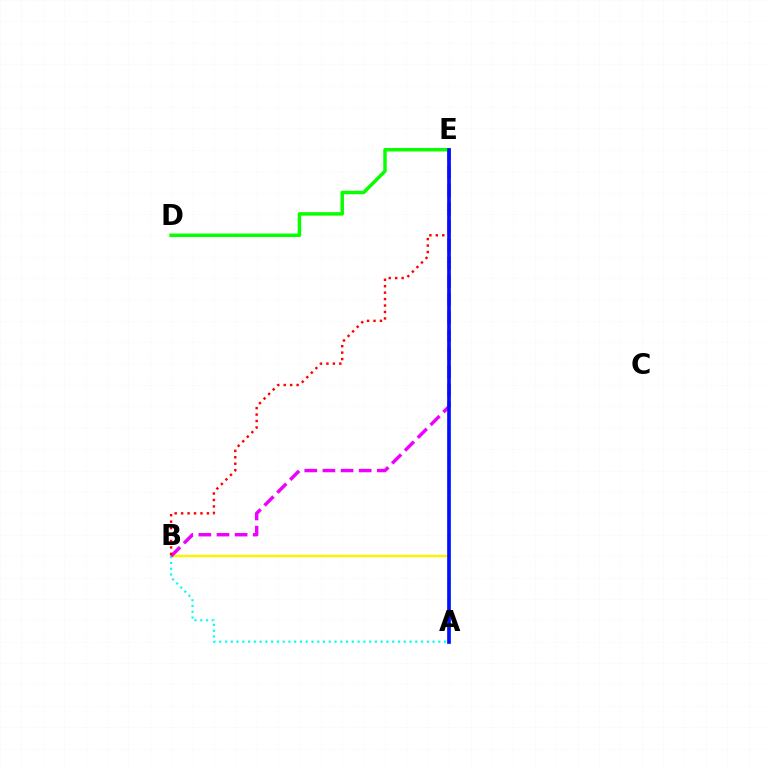{('A', 'B'): [{'color': '#fcf500', 'line_style': 'solid', 'thickness': 1.79}, {'color': '#00fff6', 'line_style': 'dotted', 'thickness': 1.57}], ('B', 'E'): [{'color': '#ee00ff', 'line_style': 'dashed', 'thickness': 2.46}, {'color': '#ff0000', 'line_style': 'dotted', 'thickness': 1.75}], ('D', 'E'): [{'color': '#08ff00', 'line_style': 'solid', 'thickness': 2.51}], ('A', 'E'): [{'color': '#0010ff', 'line_style': 'solid', 'thickness': 2.65}]}